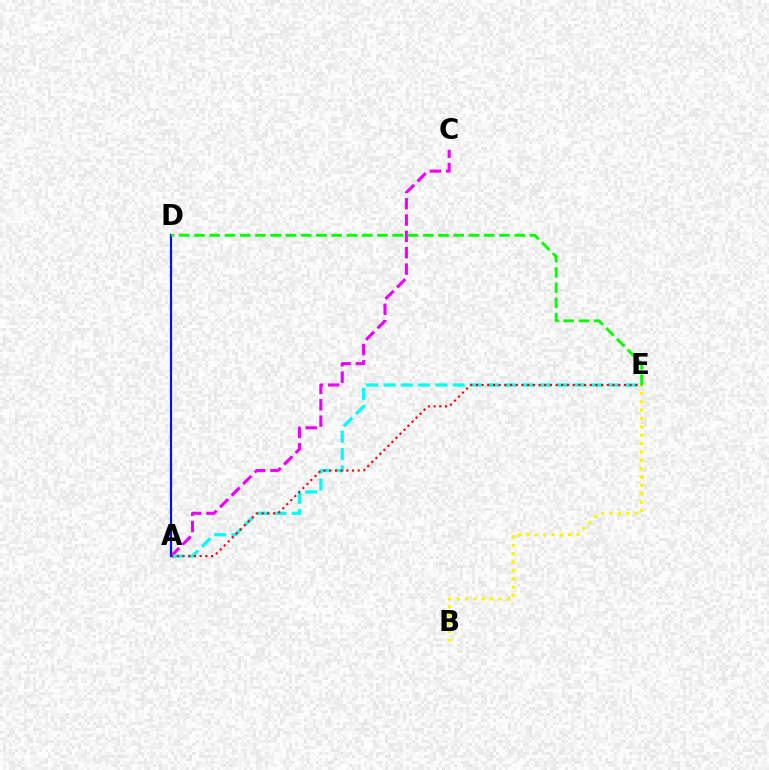{('A', 'C'): [{'color': '#ee00ff', 'line_style': 'dashed', 'thickness': 2.22}], ('A', 'E'): [{'color': '#00fff6', 'line_style': 'dashed', 'thickness': 2.35}, {'color': '#ff0000', 'line_style': 'dotted', 'thickness': 1.55}], ('B', 'E'): [{'color': '#fcf500', 'line_style': 'dotted', 'thickness': 2.27}], ('A', 'D'): [{'color': '#0010ff', 'line_style': 'solid', 'thickness': 1.58}], ('D', 'E'): [{'color': '#08ff00', 'line_style': 'dashed', 'thickness': 2.07}]}